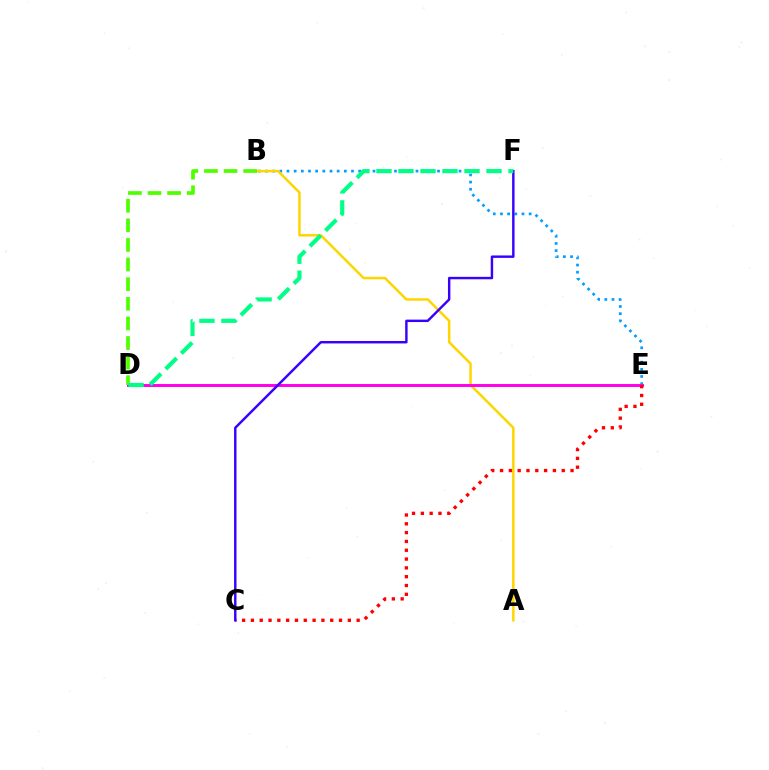{('B', 'E'): [{'color': '#009eff', 'line_style': 'dotted', 'thickness': 1.95}], ('A', 'B'): [{'color': '#ffd500', 'line_style': 'solid', 'thickness': 1.8}], ('D', 'E'): [{'color': '#ff00ed', 'line_style': 'solid', 'thickness': 2.11}], ('B', 'D'): [{'color': '#4fff00', 'line_style': 'dashed', 'thickness': 2.66}], ('C', 'E'): [{'color': '#ff0000', 'line_style': 'dotted', 'thickness': 2.39}], ('C', 'F'): [{'color': '#3700ff', 'line_style': 'solid', 'thickness': 1.75}], ('D', 'F'): [{'color': '#00ff86', 'line_style': 'dashed', 'thickness': 2.99}]}